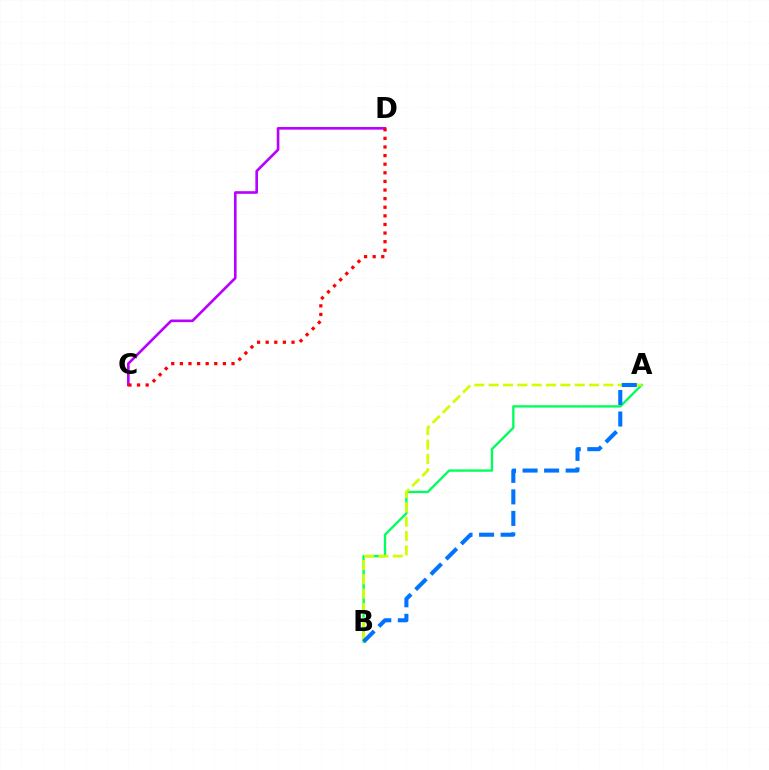{('A', 'B'): [{'color': '#00ff5c', 'line_style': 'solid', 'thickness': 1.69}, {'color': '#d1ff00', 'line_style': 'dashed', 'thickness': 1.95}, {'color': '#0074ff', 'line_style': 'dashed', 'thickness': 2.93}], ('C', 'D'): [{'color': '#b900ff', 'line_style': 'solid', 'thickness': 1.9}, {'color': '#ff0000', 'line_style': 'dotted', 'thickness': 2.34}]}